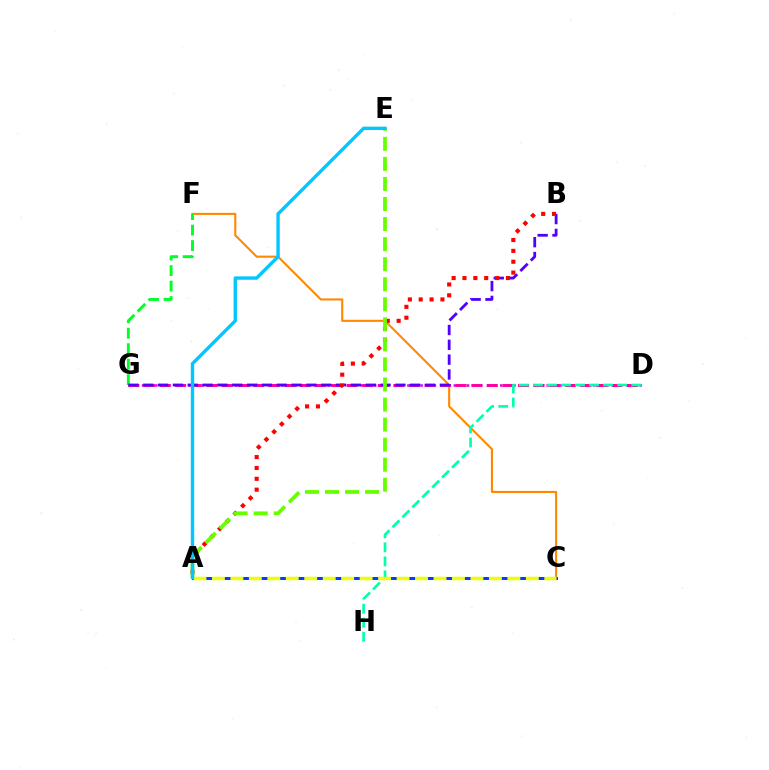{('C', 'F'): [{'color': '#ff8800', 'line_style': 'solid', 'thickness': 1.51}], ('D', 'G'): [{'color': '#d600ff', 'line_style': 'dotted', 'thickness': 1.8}, {'color': '#ff00a0', 'line_style': 'dashed', 'thickness': 2.12}], ('A', 'C'): [{'color': '#003fff', 'line_style': 'solid', 'thickness': 2.17}, {'color': '#eeff00', 'line_style': 'dashed', 'thickness': 2.51}], ('F', 'G'): [{'color': '#00ff27', 'line_style': 'dashed', 'thickness': 2.1}], ('B', 'G'): [{'color': '#4f00ff', 'line_style': 'dashed', 'thickness': 2.01}], ('A', 'B'): [{'color': '#ff0000', 'line_style': 'dotted', 'thickness': 2.95}], ('D', 'H'): [{'color': '#00ffaf', 'line_style': 'dashed', 'thickness': 1.91}], ('A', 'E'): [{'color': '#66ff00', 'line_style': 'dashed', 'thickness': 2.72}, {'color': '#00c7ff', 'line_style': 'solid', 'thickness': 2.43}]}